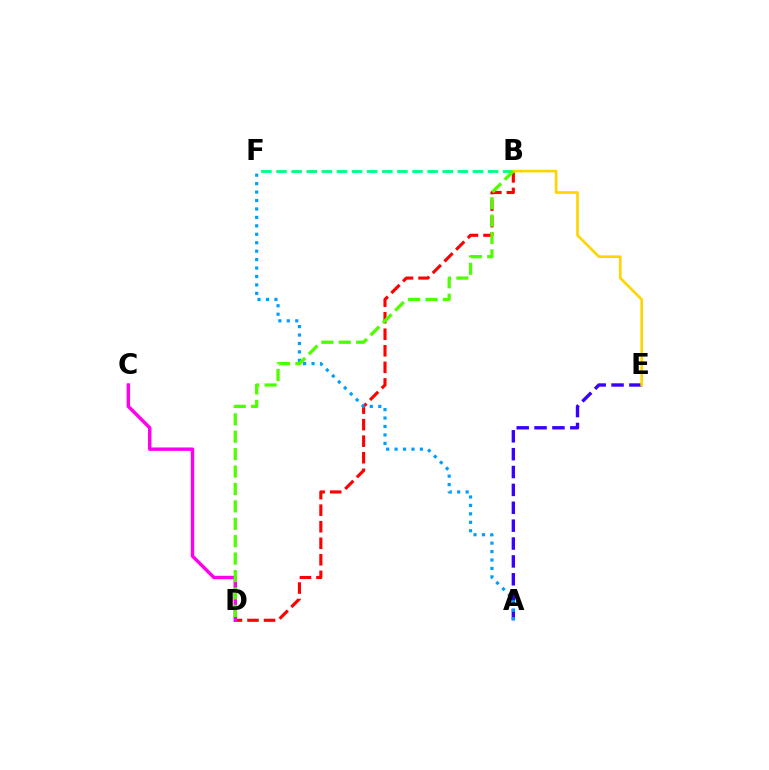{('B', 'D'): [{'color': '#ff0000', 'line_style': 'dashed', 'thickness': 2.25}, {'color': '#4fff00', 'line_style': 'dashed', 'thickness': 2.37}], ('B', 'F'): [{'color': '#00ff86', 'line_style': 'dashed', 'thickness': 2.05}], ('A', 'E'): [{'color': '#3700ff', 'line_style': 'dashed', 'thickness': 2.43}], ('B', 'E'): [{'color': '#ffd500', 'line_style': 'solid', 'thickness': 1.92}], ('A', 'F'): [{'color': '#009eff', 'line_style': 'dotted', 'thickness': 2.29}], ('C', 'D'): [{'color': '#ff00ed', 'line_style': 'solid', 'thickness': 2.47}]}